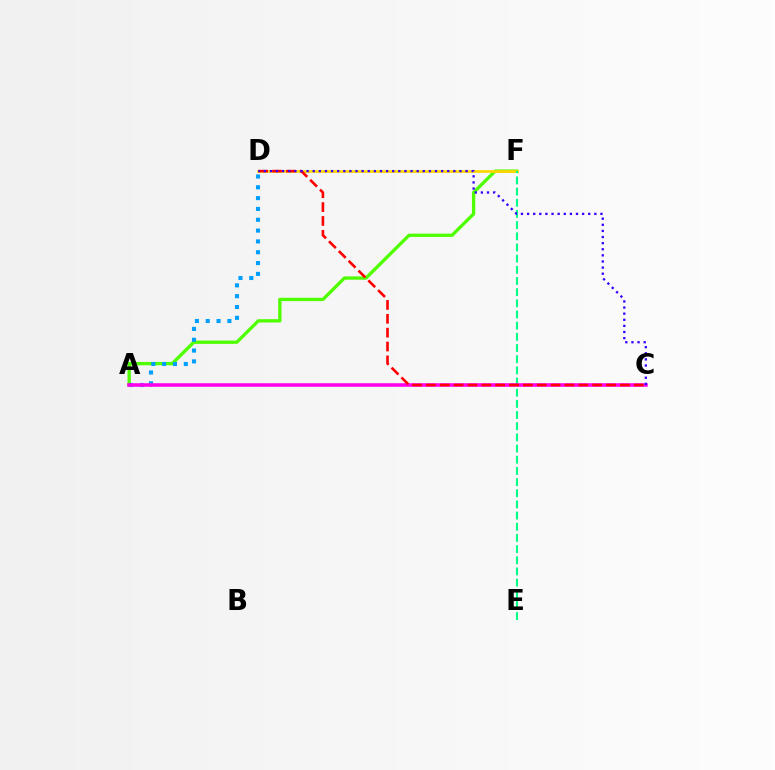{('A', 'F'): [{'color': '#4fff00', 'line_style': 'solid', 'thickness': 2.39}], ('D', 'F'): [{'color': '#ffd500', 'line_style': 'solid', 'thickness': 1.95}], ('E', 'F'): [{'color': '#00ff86', 'line_style': 'dashed', 'thickness': 1.52}], ('A', 'D'): [{'color': '#009eff', 'line_style': 'dotted', 'thickness': 2.94}], ('A', 'C'): [{'color': '#ff00ed', 'line_style': 'solid', 'thickness': 2.55}], ('C', 'D'): [{'color': '#ff0000', 'line_style': 'dashed', 'thickness': 1.88}, {'color': '#3700ff', 'line_style': 'dotted', 'thickness': 1.66}]}